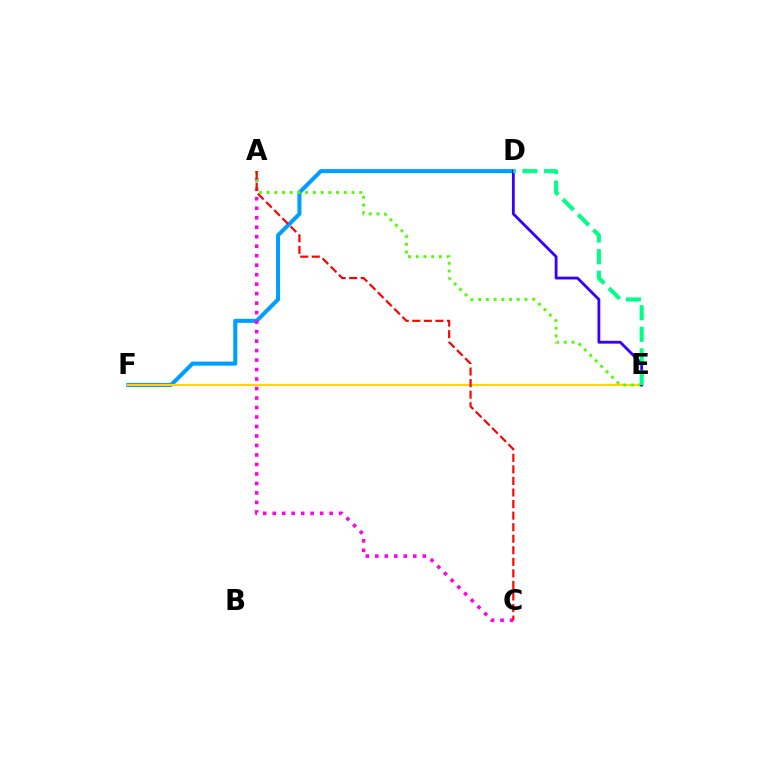{('D', 'F'): [{'color': '#009eff', 'line_style': 'solid', 'thickness': 2.92}], ('E', 'F'): [{'color': '#ffd500', 'line_style': 'solid', 'thickness': 1.51}], ('A', 'C'): [{'color': '#ff00ed', 'line_style': 'dotted', 'thickness': 2.58}, {'color': '#ff0000', 'line_style': 'dashed', 'thickness': 1.57}], ('A', 'E'): [{'color': '#4fff00', 'line_style': 'dotted', 'thickness': 2.1}], ('D', 'E'): [{'color': '#3700ff', 'line_style': 'solid', 'thickness': 2.03}, {'color': '#00ff86', 'line_style': 'dashed', 'thickness': 2.93}]}